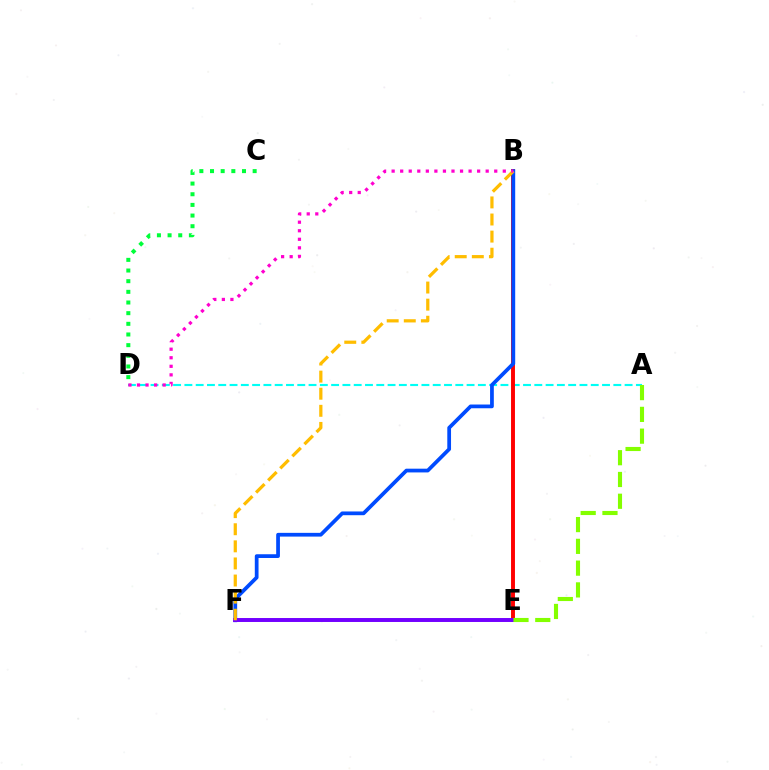{('A', 'D'): [{'color': '#00fff6', 'line_style': 'dashed', 'thickness': 1.53}], ('B', 'E'): [{'color': '#ff0000', 'line_style': 'solid', 'thickness': 2.82}], ('B', 'F'): [{'color': '#004bff', 'line_style': 'solid', 'thickness': 2.69}, {'color': '#ffbd00', 'line_style': 'dashed', 'thickness': 2.32}], ('C', 'D'): [{'color': '#00ff39', 'line_style': 'dotted', 'thickness': 2.9}], ('E', 'F'): [{'color': '#7200ff', 'line_style': 'solid', 'thickness': 2.84}], ('A', 'E'): [{'color': '#84ff00', 'line_style': 'dashed', 'thickness': 2.96}], ('B', 'D'): [{'color': '#ff00cf', 'line_style': 'dotted', 'thickness': 2.32}]}